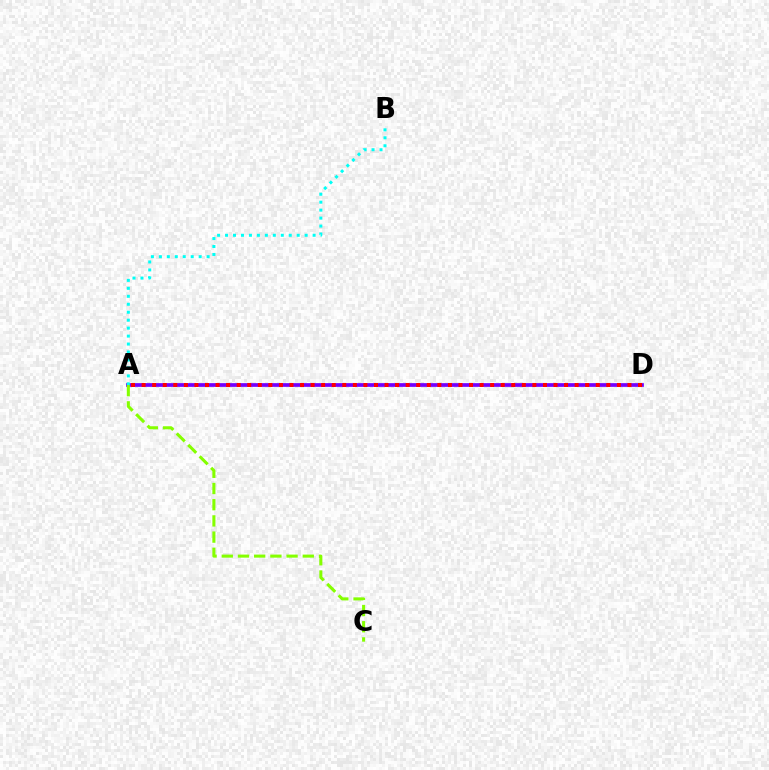{('A', 'D'): [{'color': '#7200ff', 'line_style': 'solid', 'thickness': 2.67}, {'color': '#ff0000', 'line_style': 'dotted', 'thickness': 2.87}], ('A', 'C'): [{'color': '#84ff00', 'line_style': 'dashed', 'thickness': 2.2}], ('A', 'B'): [{'color': '#00fff6', 'line_style': 'dotted', 'thickness': 2.16}]}